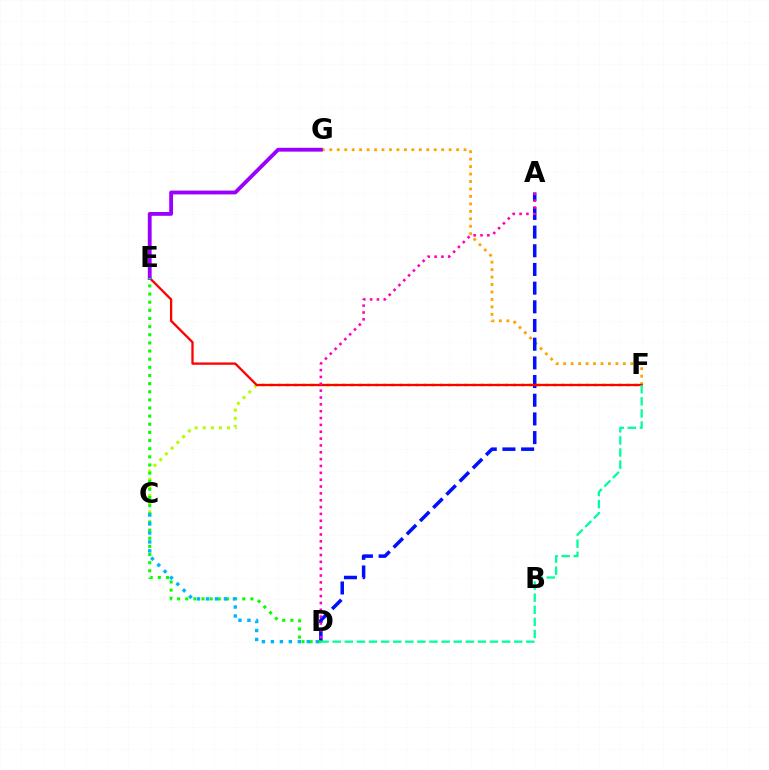{('C', 'F'): [{'color': '#b3ff00', 'line_style': 'dotted', 'thickness': 2.2}], ('F', 'G'): [{'color': '#ffa500', 'line_style': 'dotted', 'thickness': 2.03}], ('A', 'D'): [{'color': '#0010ff', 'line_style': 'dashed', 'thickness': 2.54}, {'color': '#ff00bd', 'line_style': 'dotted', 'thickness': 1.86}], ('E', 'F'): [{'color': '#ff0000', 'line_style': 'solid', 'thickness': 1.66}], ('E', 'G'): [{'color': '#9b00ff', 'line_style': 'solid', 'thickness': 2.76}], ('D', 'E'): [{'color': '#08ff00', 'line_style': 'dotted', 'thickness': 2.21}], ('D', 'F'): [{'color': '#00ff9d', 'line_style': 'dashed', 'thickness': 1.64}], ('C', 'D'): [{'color': '#00b5ff', 'line_style': 'dotted', 'thickness': 2.44}]}